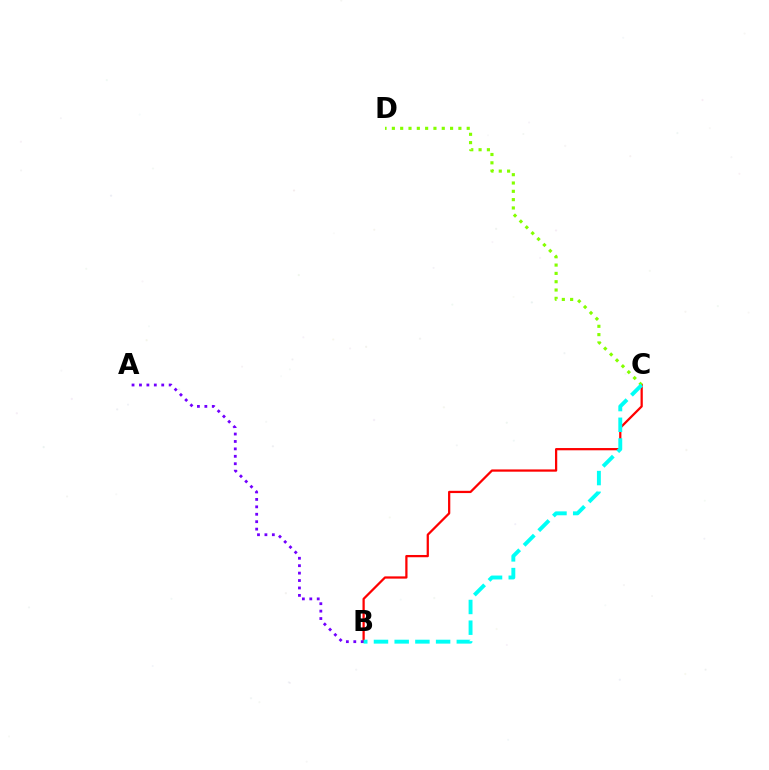{('B', 'C'): [{'color': '#ff0000', 'line_style': 'solid', 'thickness': 1.62}, {'color': '#00fff6', 'line_style': 'dashed', 'thickness': 2.81}], ('A', 'B'): [{'color': '#7200ff', 'line_style': 'dotted', 'thickness': 2.02}], ('C', 'D'): [{'color': '#84ff00', 'line_style': 'dotted', 'thickness': 2.26}]}